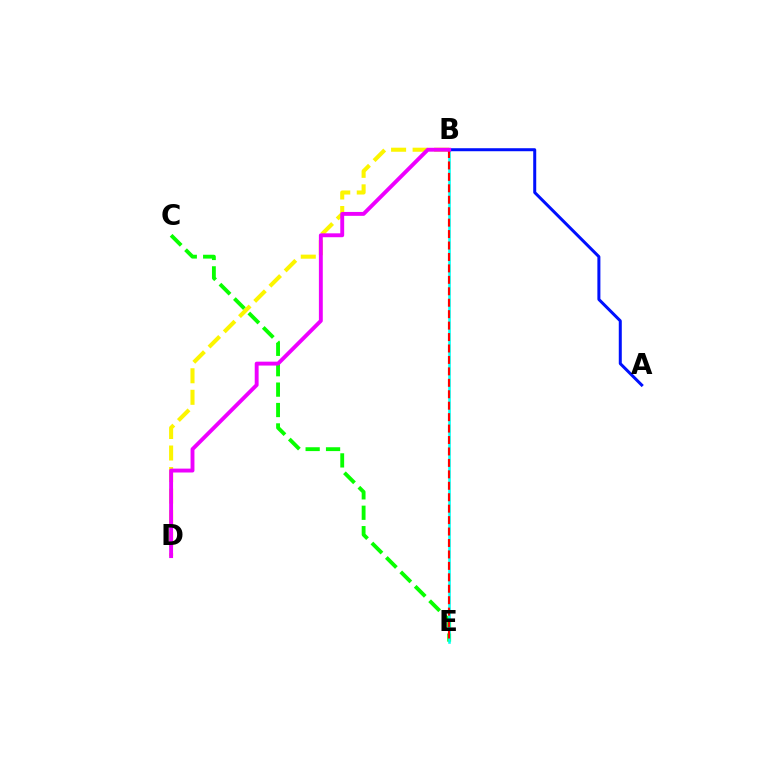{('C', 'E'): [{'color': '#08ff00', 'line_style': 'dashed', 'thickness': 2.77}], ('B', 'D'): [{'color': '#fcf500', 'line_style': 'dashed', 'thickness': 2.92}, {'color': '#ee00ff', 'line_style': 'solid', 'thickness': 2.8}], ('B', 'E'): [{'color': '#00fff6', 'line_style': 'solid', 'thickness': 1.86}, {'color': '#ff0000', 'line_style': 'dashed', 'thickness': 1.55}], ('A', 'B'): [{'color': '#0010ff', 'line_style': 'solid', 'thickness': 2.17}]}